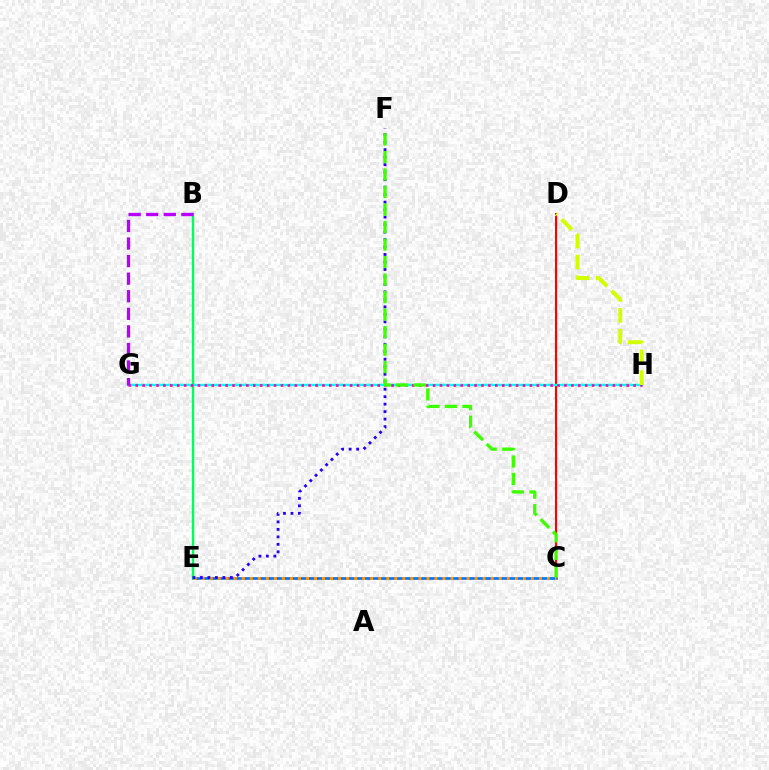{('C', 'D'): [{'color': '#ff0000', 'line_style': 'solid', 'thickness': 1.52}], ('C', 'E'): [{'color': '#0074ff', 'line_style': 'solid', 'thickness': 1.95}, {'color': '#ff9400', 'line_style': 'dotted', 'thickness': 2.18}], ('G', 'H'): [{'color': '#00fff6', 'line_style': 'solid', 'thickness': 1.72}, {'color': '#ff00ac', 'line_style': 'dotted', 'thickness': 1.88}], ('B', 'E'): [{'color': '#00ff5c', 'line_style': 'solid', 'thickness': 1.7}], ('B', 'G'): [{'color': '#b900ff', 'line_style': 'dashed', 'thickness': 2.39}], ('E', 'F'): [{'color': '#2500ff', 'line_style': 'dotted', 'thickness': 2.03}], ('C', 'F'): [{'color': '#3dff00', 'line_style': 'dashed', 'thickness': 2.38}], ('D', 'H'): [{'color': '#d1ff00', 'line_style': 'dashed', 'thickness': 2.84}]}